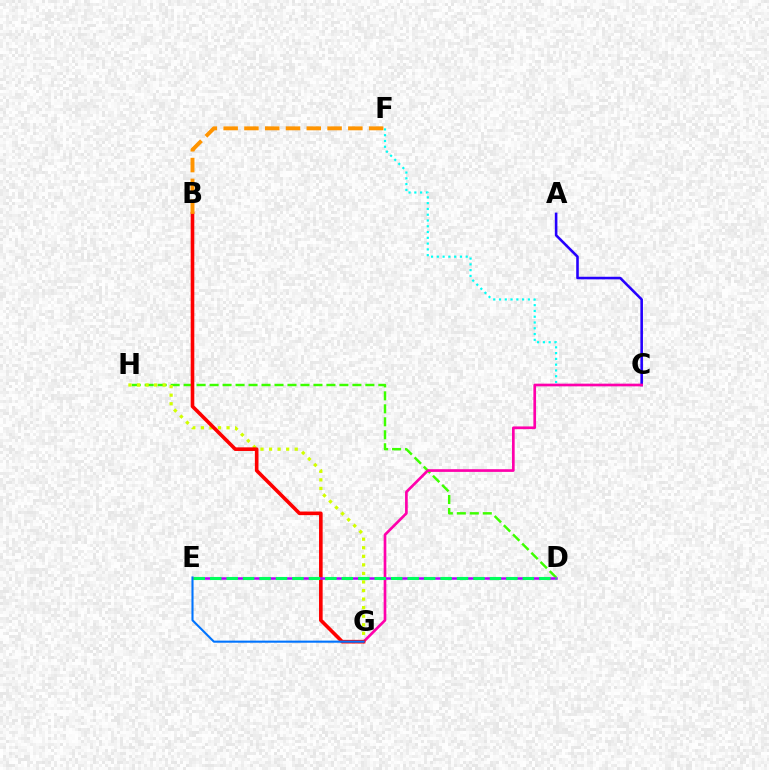{('C', 'F'): [{'color': '#00fff6', 'line_style': 'dotted', 'thickness': 1.57}], ('D', 'H'): [{'color': '#3dff00', 'line_style': 'dashed', 'thickness': 1.76}], ('A', 'C'): [{'color': '#2500ff', 'line_style': 'solid', 'thickness': 1.86}], ('G', 'H'): [{'color': '#d1ff00', 'line_style': 'dotted', 'thickness': 2.33}], ('C', 'G'): [{'color': '#ff00ac', 'line_style': 'solid', 'thickness': 1.93}], ('B', 'G'): [{'color': '#ff0000', 'line_style': 'solid', 'thickness': 2.6}], ('D', 'E'): [{'color': '#b900ff', 'line_style': 'solid', 'thickness': 1.82}, {'color': '#00ff5c', 'line_style': 'dashed', 'thickness': 2.24}], ('B', 'F'): [{'color': '#ff9400', 'line_style': 'dashed', 'thickness': 2.82}], ('E', 'G'): [{'color': '#0074ff', 'line_style': 'solid', 'thickness': 1.51}]}